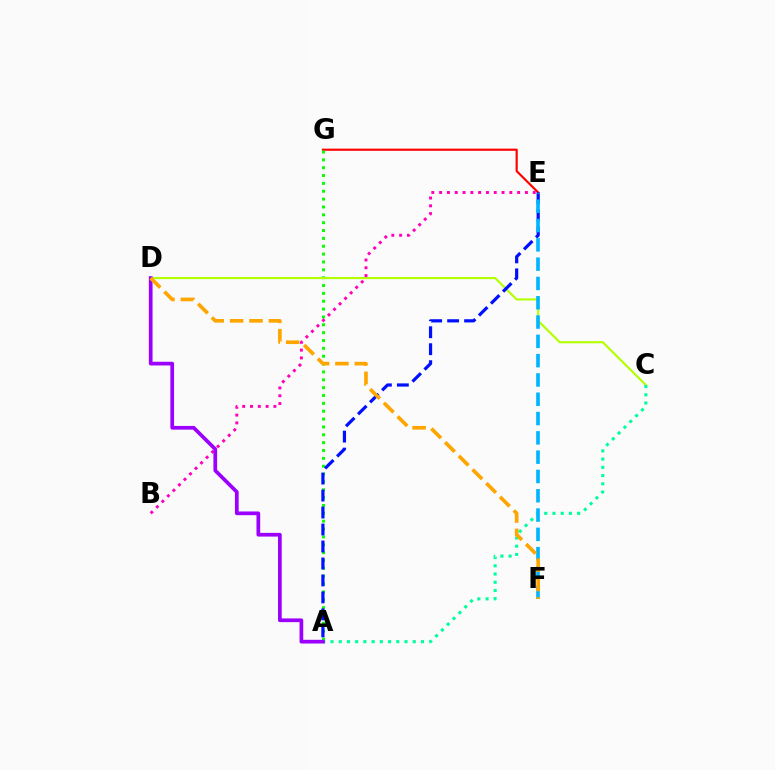{('E', 'G'): [{'color': '#ff0000', 'line_style': 'solid', 'thickness': 1.56}], ('A', 'G'): [{'color': '#08ff00', 'line_style': 'dotted', 'thickness': 2.13}], ('C', 'D'): [{'color': '#b3ff00', 'line_style': 'solid', 'thickness': 1.53}], ('B', 'E'): [{'color': '#ff00bd', 'line_style': 'dotted', 'thickness': 2.12}], ('A', 'E'): [{'color': '#0010ff', 'line_style': 'dashed', 'thickness': 2.31}], ('A', 'C'): [{'color': '#00ff9d', 'line_style': 'dotted', 'thickness': 2.23}], ('A', 'D'): [{'color': '#9b00ff', 'line_style': 'solid', 'thickness': 2.67}], ('E', 'F'): [{'color': '#00b5ff', 'line_style': 'dashed', 'thickness': 2.62}], ('D', 'F'): [{'color': '#ffa500', 'line_style': 'dashed', 'thickness': 2.63}]}